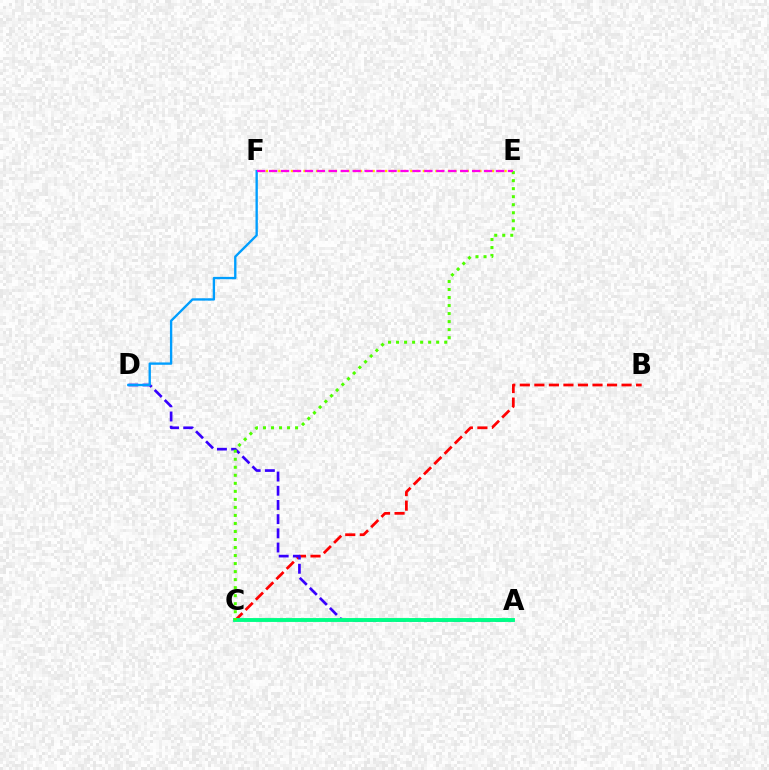{('B', 'C'): [{'color': '#ff0000', 'line_style': 'dashed', 'thickness': 1.97}], ('A', 'D'): [{'color': '#3700ff', 'line_style': 'dashed', 'thickness': 1.93}], ('D', 'F'): [{'color': '#009eff', 'line_style': 'solid', 'thickness': 1.69}], ('A', 'C'): [{'color': '#00ff86', 'line_style': 'solid', 'thickness': 2.8}], ('E', 'F'): [{'color': '#ffd500', 'line_style': 'dotted', 'thickness': 1.71}, {'color': '#ff00ed', 'line_style': 'dashed', 'thickness': 1.62}], ('C', 'E'): [{'color': '#4fff00', 'line_style': 'dotted', 'thickness': 2.18}]}